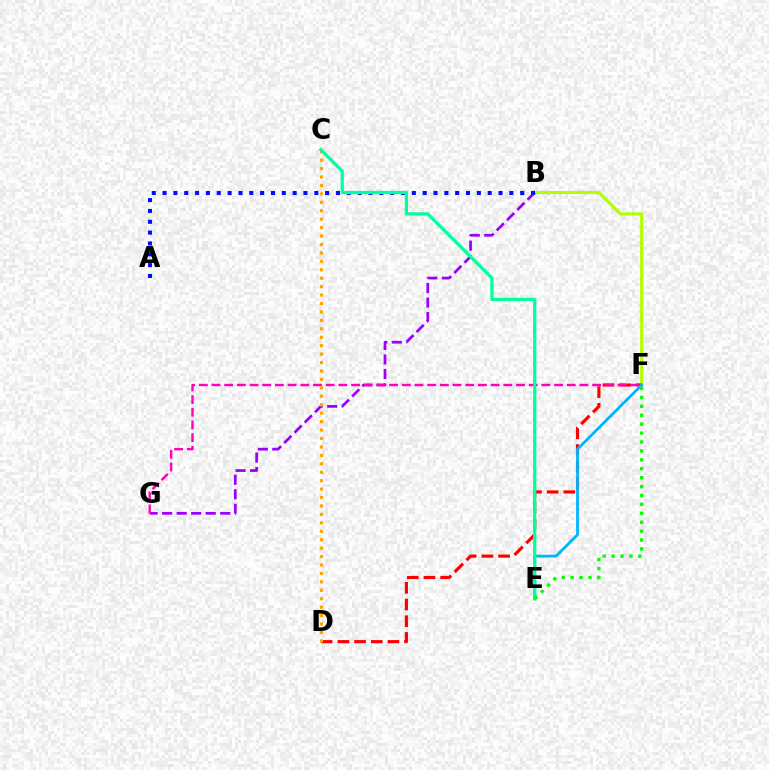{('B', 'F'): [{'color': '#b3ff00', 'line_style': 'solid', 'thickness': 2.23}], ('B', 'G'): [{'color': '#9b00ff', 'line_style': 'dashed', 'thickness': 1.97}], ('D', 'F'): [{'color': '#ff0000', 'line_style': 'dashed', 'thickness': 2.27}], ('A', 'B'): [{'color': '#0010ff', 'line_style': 'dotted', 'thickness': 2.94}], ('E', 'F'): [{'color': '#00b5ff', 'line_style': 'solid', 'thickness': 2.0}, {'color': '#08ff00', 'line_style': 'dotted', 'thickness': 2.42}], ('F', 'G'): [{'color': '#ff00bd', 'line_style': 'dashed', 'thickness': 1.72}], ('C', 'D'): [{'color': '#ffa500', 'line_style': 'dotted', 'thickness': 2.29}], ('C', 'E'): [{'color': '#00ff9d', 'line_style': 'solid', 'thickness': 2.32}]}